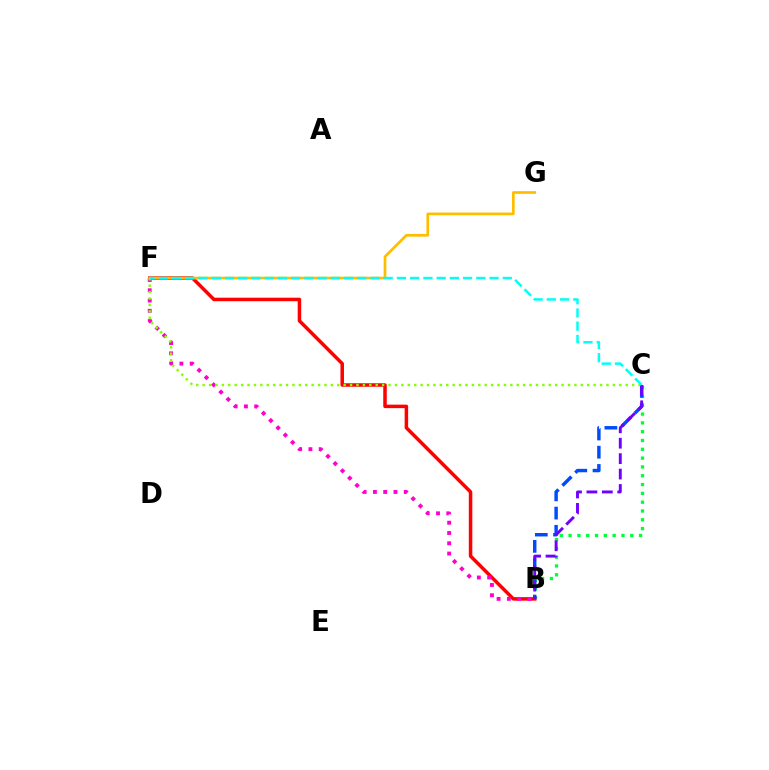{('B', 'C'): [{'color': '#00ff39', 'line_style': 'dotted', 'thickness': 2.39}, {'color': '#004bff', 'line_style': 'dashed', 'thickness': 2.48}, {'color': '#7200ff', 'line_style': 'dashed', 'thickness': 2.1}], ('B', 'F'): [{'color': '#ff0000', 'line_style': 'solid', 'thickness': 2.52}, {'color': '#ff00cf', 'line_style': 'dotted', 'thickness': 2.79}], ('C', 'F'): [{'color': '#84ff00', 'line_style': 'dotted', 'thickness': 1.74}, {'color': '#00fff6', 'line_style': 'dashed', 'thickness': 1.8}], ('F', 'G'): [{'color': '#ffbd00', 'line_style': 'solid', 'thickness': 1.93}]}